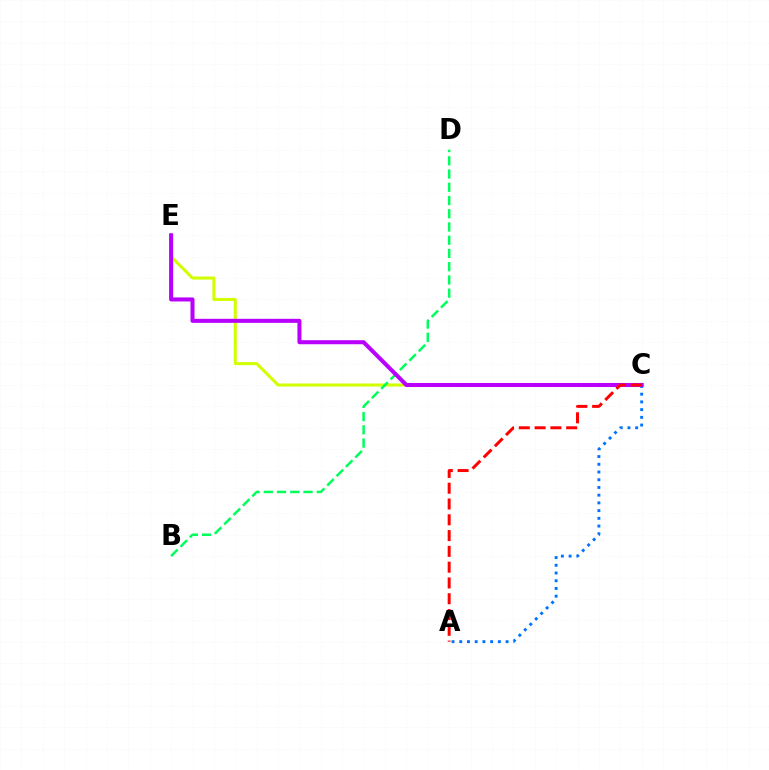{('A', 'C'): [{'color': '#0074ff', 'line_style': 'dotted', 'thickness': 2.1}, {'color': '#ff0000', 'line_style': 'dashed', 'thickness': 2.14}], ('C', 'E'): [{'color': '#d1ff00', 'line_style': 'solid', 'thickness': 2.18}, {'color': '#b900ff', 'line_style': 'solid', 'thickness': 2.91}], ('B', 'D'): [{'color': '#00ff5c', 'line_style': 'dashed', 'thickness': 1.8}]}